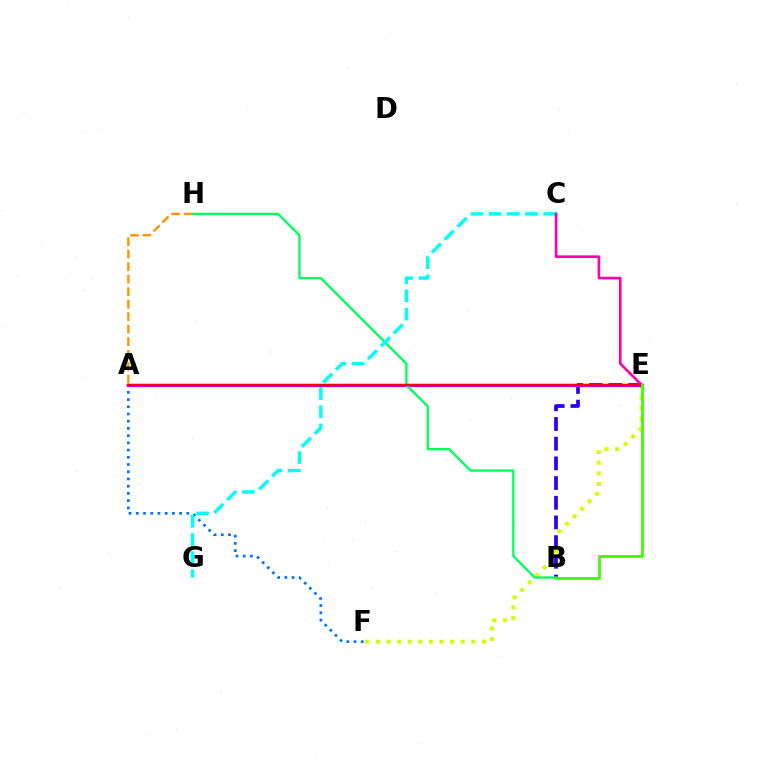{('E', 'F'): [{'color': '#d1ff00', 'line_style': 'dotted', 'thickness': 2.88}], ('B', 'E'): [{'color': '#2500ff', 'line_style': 'dashed', 'thickness': 2.67}, {'color': '#3dff00', 'line_style': 'solid', 'thickness': 2.02}], ('A', 'F'): [{'color': '#0074ff', 'line_style': 'dotted', 'thickness': 1.96}], ('A', 'E'): [{'color': '#b900ff', 'line_style': 'solid', 'thickness': 2.34}, {'color': '#ff0000', 'line_style': 'solid', 'thickness': 1.69}], ('B', 'H'): [{'color': '#00ff5c', 'line_style': 'solid', 'thickness': 1.67}], ('C', 'G'): [{'color': '#00fff6', 'line_style': 'dashed', 'thickness': 2.47}], ('A', 'H'): [{'color': '#ff9400', 'line_style': 'dashed', 'thickness': 1.7}], ('C', 'E'): [{'color': '#ff00ac', 'line_style': 'solid', 'thickness': 1.9}]}